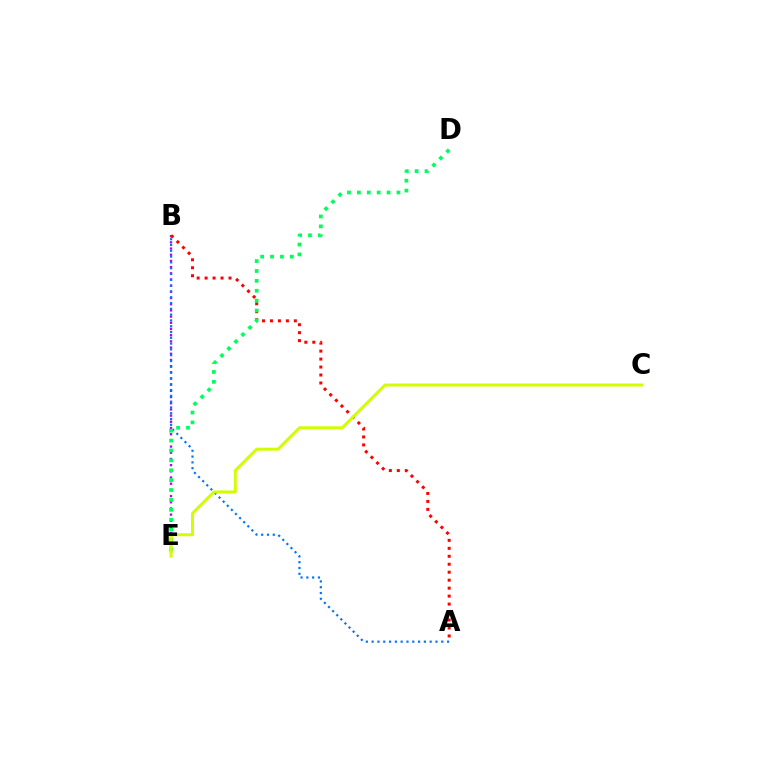{('B', 'E'): [{'color': '#b900ff', 'line_style': 'dotted', 'thickness': 1.68}], ('A', 'B'): [{'color': '#ff0000', 'line_style': 'dotted', 'thickness': 2.16}, {'color': '#0074ff', 'line_style': 'dotted', 'thickness': 1.58}], ('D', 'E'): [{'color': '#00ff5c', 'line_style': 'dotted', 'thickness': 2.69}], ('C', 'E'): [{'color': '#d1ff00', 'line_style': 'solid', 'thickness': 2.15}]}